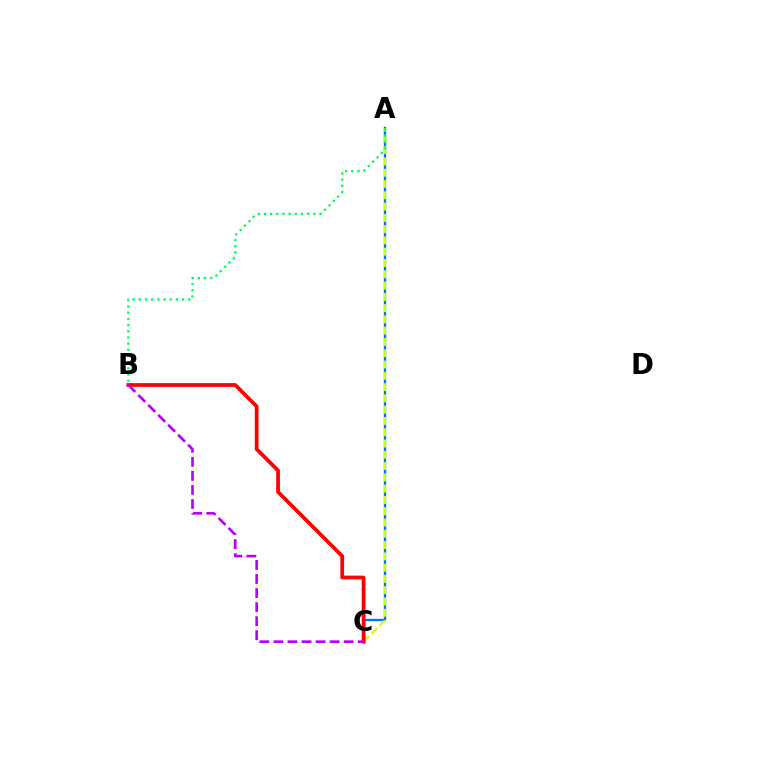{('A', 'C'): [{'color': '#0074ff', 'line_style': 'solid', 'thickness': 1.7}, {'color': '#d1ff00', 'line_style': 'dashed', 'thickness': 1.53}], ('B', 'C'): [{'color': '#ff0000', 'line_style': 'solid', 'thickness': 2.7}, {'color': '#b900ff', 'line_style': 'dashed', 'thickness': 1.91}], ('A', 'B'): [{'color': '#00ff5c', 'line_style': 'dotted', 'thickness': 1.68}]}